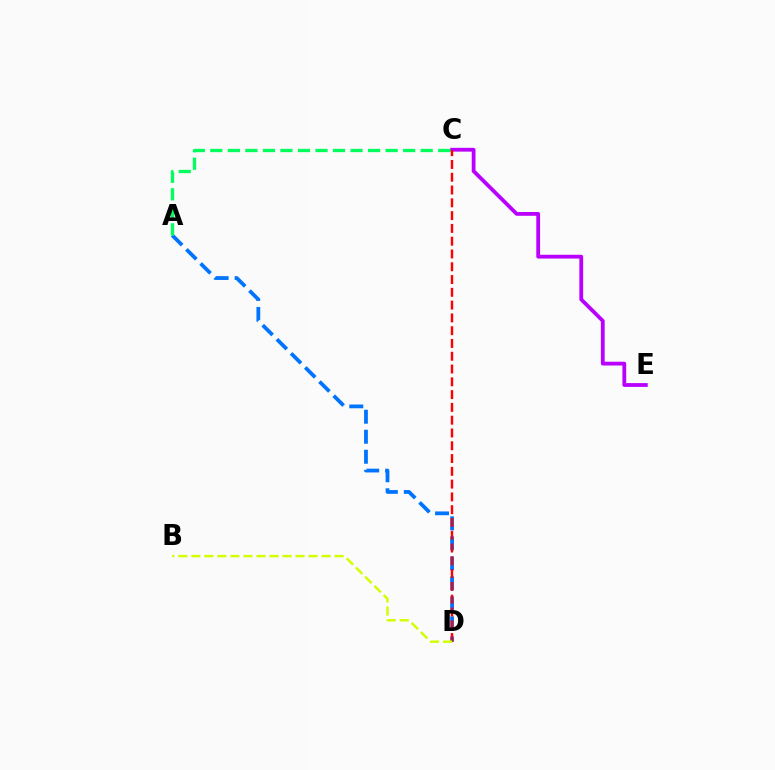{('A', 'D'): [{'color': '#0074ff', 'line_style': 'dashed', 'thickness': 2.72}], ('C', 'E'): [{'color': '#b900ff', 'line_style': 'solid', 'thickness': 2.73}], ('C', 'D'): [{'color': '#ff0000', 'line_style': 'dashed', 'thickness': 1.74}], ('B', 'D'): [{'color': '#d1ff00', 'line_style': 'dashed', 'thickness': 1.77}], ('A', 'C'): [{'color': '#00ff5c', 'line_style': 'dashed', 'thickness': 2.38}]}